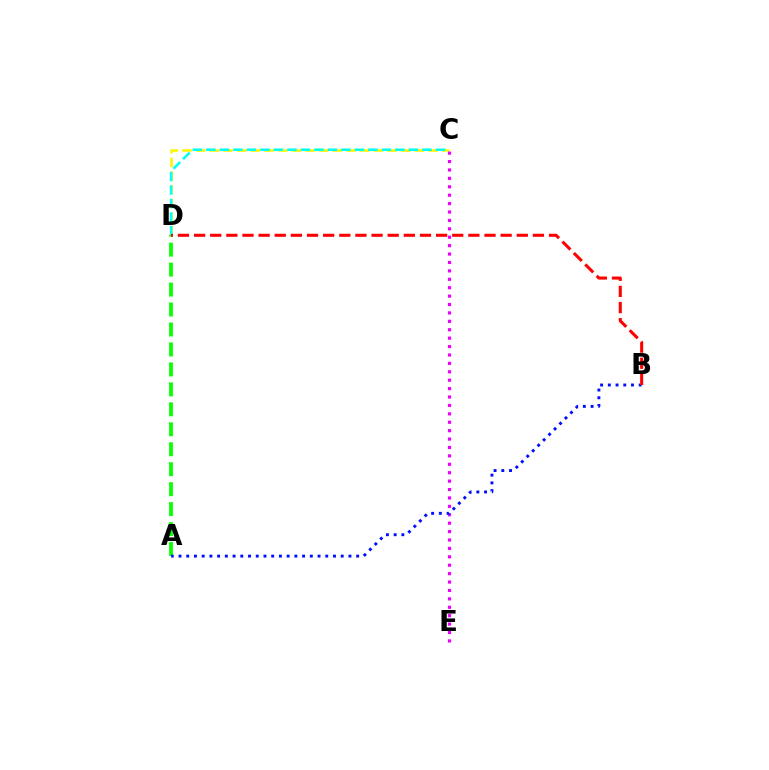{('C', 'D'): [{'color': '#fcf500', 'line_style': 'dashed', 'thickness': 1.86}, {'color': '#00fff6', 'line_style': 'dashed', 'thickness': 1.83}], ('A', 'D'): [{'color': '#08ff00', 'line_style': 'dashed', 'thickness': 2.71}], ('C', 'E'): [{'color': '#ee00ff', 'line_style': 'dotted', 'thickness': 2.28}], ('A', 'B'): [{'color': '#0010ff', 'line_style': 'dotted', 'thickness': 2.1}], ('B', 'D'): [{'color': '#ff0000', 'line_style': 'dashed', 'thickness': 2.19}]}